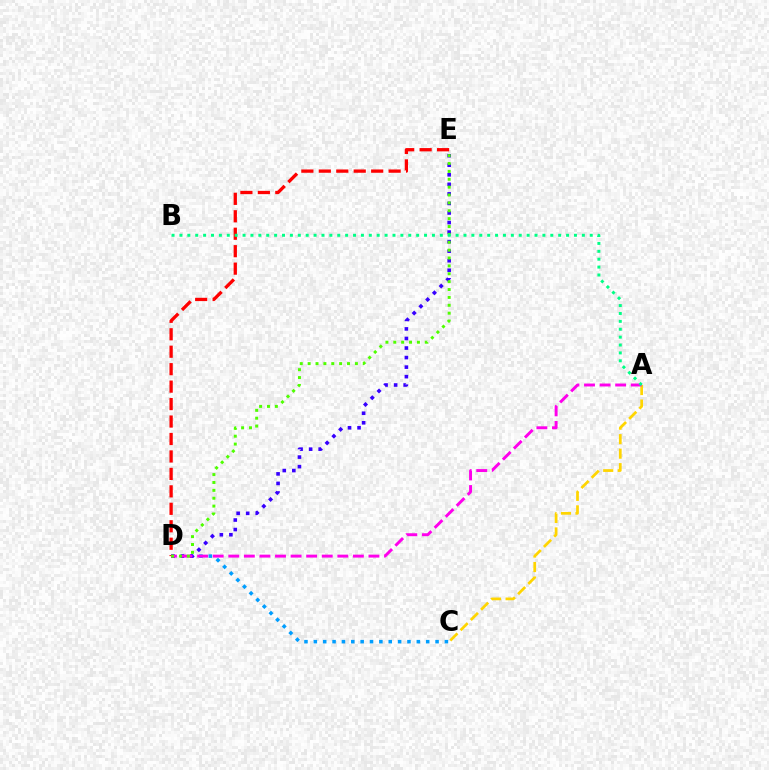{('C', 'D'): [{'color': '#009eff', 'line_style': 'dotted', 'thickness': 2.54}], ('D', 'E'): [{'color': '#3700ff', 'line_style': 'dotted', 'thickness': 2.59}, {'color': '#ff0000', 'line_style': 'dashed', 'thickness': 2.37}, {'color': '#4fff00', 'line_style': 'dotted', 'thickness': 2.14}], ('A', 'C'): [{'color': '#ffd500', 'line_style': 'dashed', 'thickness': 1.97}], ('A', 'D'): [{'color': '#ff00ed', 'line_style': 'dashed', 'thickness': 2.12}], ('A', 'B'): [{'color': '#00ff86', 'line_style': 'dotted', 'thickness': 2.14}]}